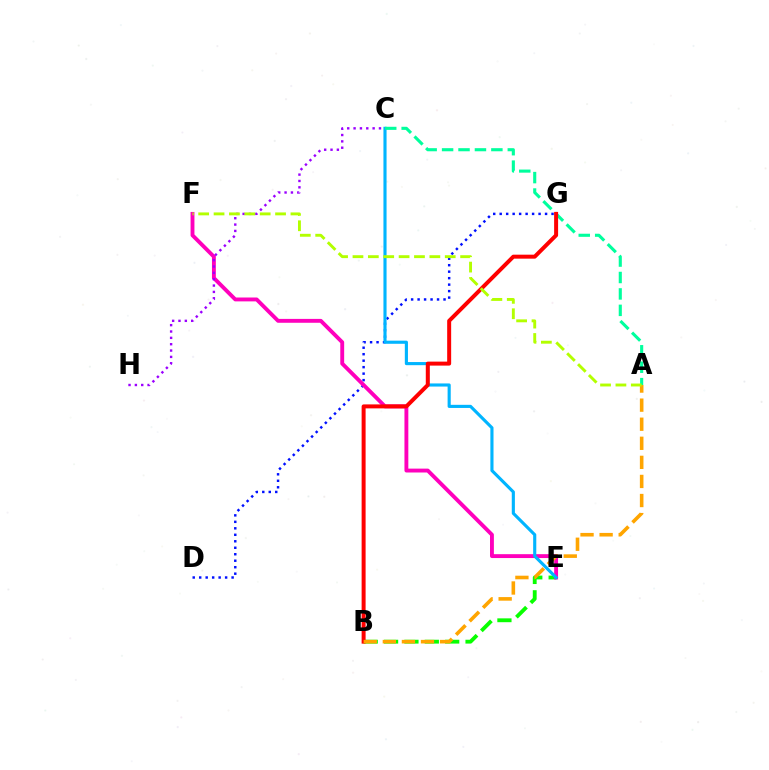{('D', 'G'): [{'color': '#0010ff', 'line_style': 'dotted', 'thickness': 1.76}], ('B', 'E'): [{'color': '#08ff00', 'line_style': 'dashed', 'thickness': 2.77}], ('E', 'F'): [{'color': '#ff00bd', 'line_style': 'solid', 'thickness': 2.79}], ('C', 'H'): [{'color': '#9b00ff', 'line_style': 'dotted', 'thickness': 1.73}], ('C', 'E'): [{'color': '#00b5ff', 'line_style': 'solid', 'thickness': 2.25}], ('A', 'C'): [{'color': '#00ff9d', 'line_style': 'dashed', 'thickness': 2.23}], ('B', 'G'): [{'color': '#ff0000', 'line_style': 'solid', 'thickness': 2.87}], ('A', 'B'): [{'color': '#ffa500', 'line_style': 'dashed', 'thickness': 2.59}], ('A', 'F'): [{'color': '#b3ff00', 'line_style': 'dashed', 'thickness': 2.09}]}